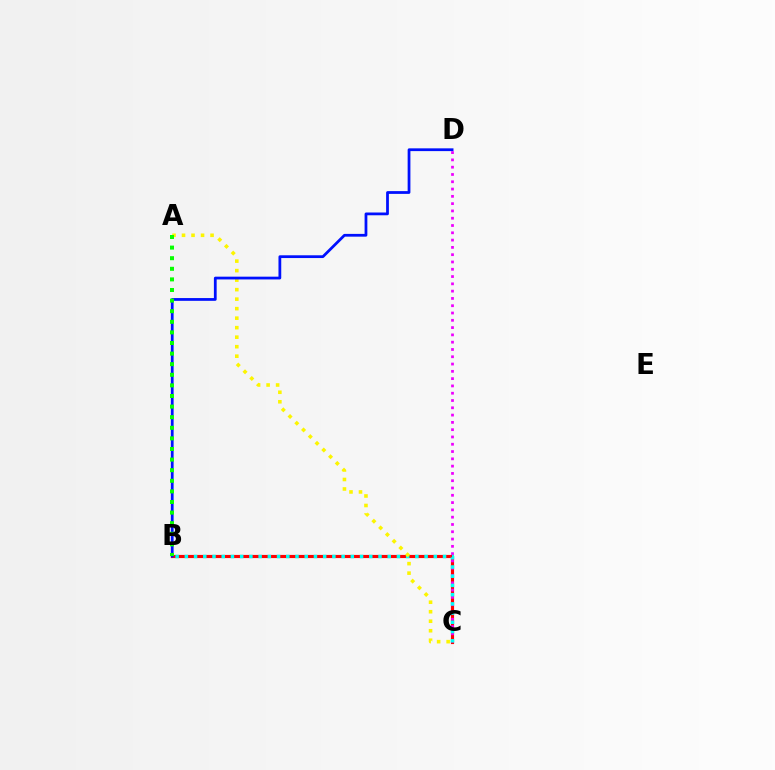{('B', 'C'): [{'color': '#ff0000', 'line_style': 'solid', 'thickness': 2.27}, {'color': '#00fff6', 'line_style': 'dotted', 'thickness': 2.51}], ('C', 'D'): [{'color': '#ee00ff', 'line_style': 'dotted', 'thickness': 1.98}], ('A', 'C'): [{'color': '#fcf500', 'line_style': 'dotted', 'thickness': 2.58}], ('B', 'D'): [{'color': '#0010ff', 'line_style': 'solid', 'thickness': 1.99}], ('A', 'B'): [{'color': '#08ff00', 'line_style': 'dotted', 'thickness': 2.88}]}